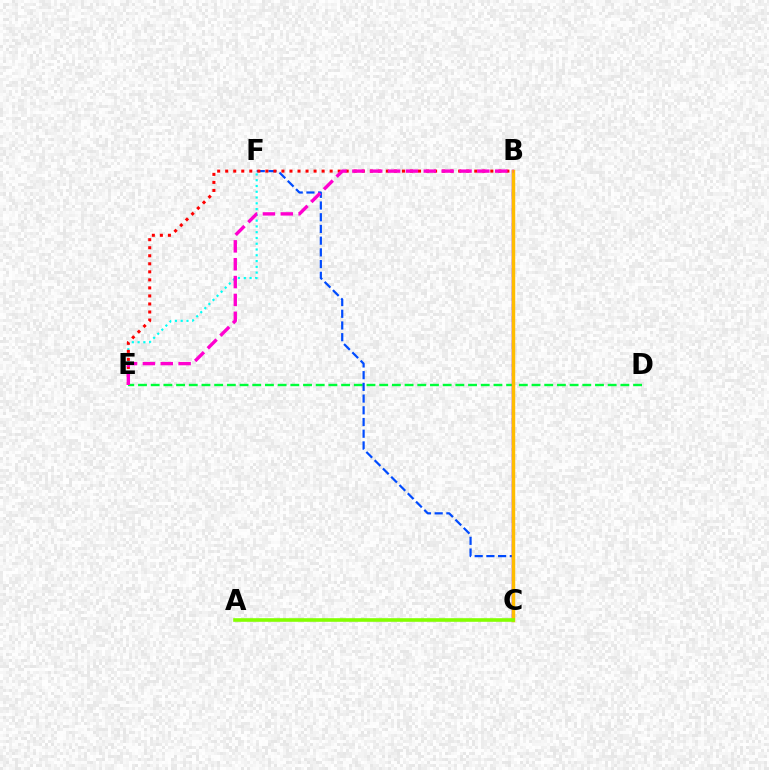{('E', 'F'): [{'color': '#00fff6', 'line_style': 'dotted', 'thickness': 1.57}], ('D', 'E'): [{'color': '#00ff39', 'line_style': 'dashed', 'thickness': 1.72}], ('C', 'F'): [{'color': '#004bff', 'line_style': 'dashed', 'thickness': 1.59}], ('B', 'E'): [{'color': '#ff0000', 'line_style': 'dotted', 'thickness': 2.18}, {'color': '#ff00cf', 'line_style': 'dashed', 'thickness': 2.43}], ('B', 'C'): [{'color': '#7200ff', 'line_style': 'solid', 'thickness': 1.77}, {'color': '#ffbd00', 'line_style': 'solid', 'thickness': 2.49}], ('A', 'C'): [{'color': '#84ff00', 'line_style': 'solid', 'thickness': 2.6}]}